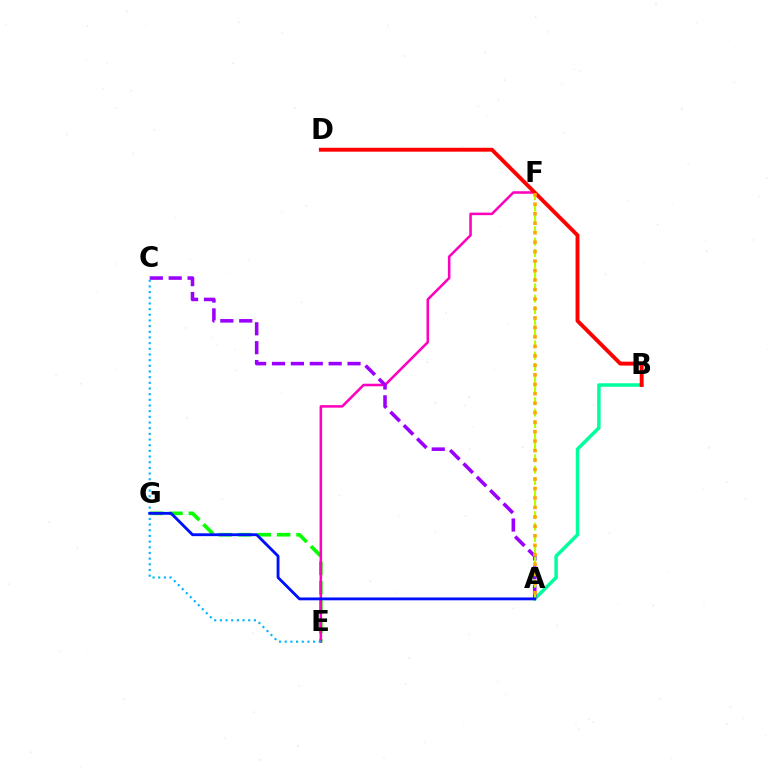{('A', 'B'): [{'color': '#00ff9d', 'line_style': 'solid', 'thickness': 2.51}], ('E', 'G'): [{'color': '#08ff00', 'line_style': 'dashed', 'thickness': 2.64}], ('E', 'F'): [{'color': '#ff00bd', 'line_style': 'solid', 'thickness': 1.83}], ('B', 'D'): [{'color': '#ff0000', 'line_style': 'solid', 'thickness': 2.8}], ('A', 'C'): [{'color': '#9b00ff', 'line_style': 'dashed', 'thickness': 2.57}], ('C', 'E'): [{'color': '#00b5ff', 'line_style': 'dotted', 'thickness': 1.54}], ('A', 'F'): [{'color': '#b3ff00', 'line_style': 'dashed', 'thickness': 1.55}, {'color': '#ffa500', 'line_style': 'dotted', 'thickness': 2.57}], ('A', 'G'): [{'color': '#0010ff', 'line_style': 'solid', 'thickness': 2.05}]}